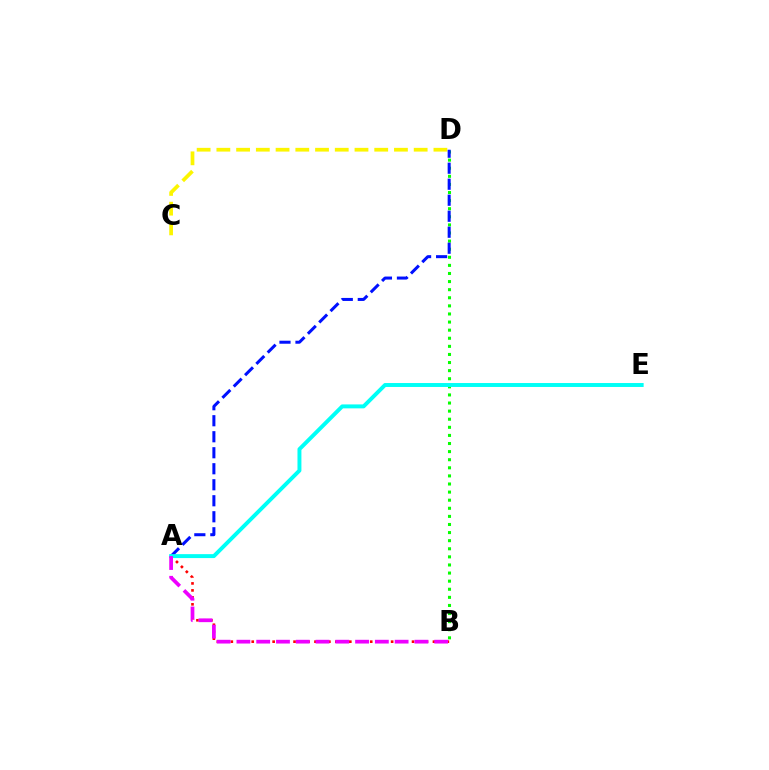{('C', 'D'): [{'color': '#fcf500', 'line_style': 'dashed', 'thickness': 2.68}], ('B', 'D'): [{'color': '#08ff00', 'line_style': 'dotted', 'thickness': 2.2}], ('A', 'B'): [{'color': '#ff0000', 'line_style': 'dotted', 'thickness': 1.89}, {'color': '#ee00ff', 'line_style': 'dashed', 'thickness': 2.69}], ('A', 'D'): [{'color': '#0010ff', 'line_style': 'dashed', 'thickness': 2.17}], ('A', 'E'): [{'color': '#00fff6', 'line_style': 'solid', 'thickness': 2.84}]}